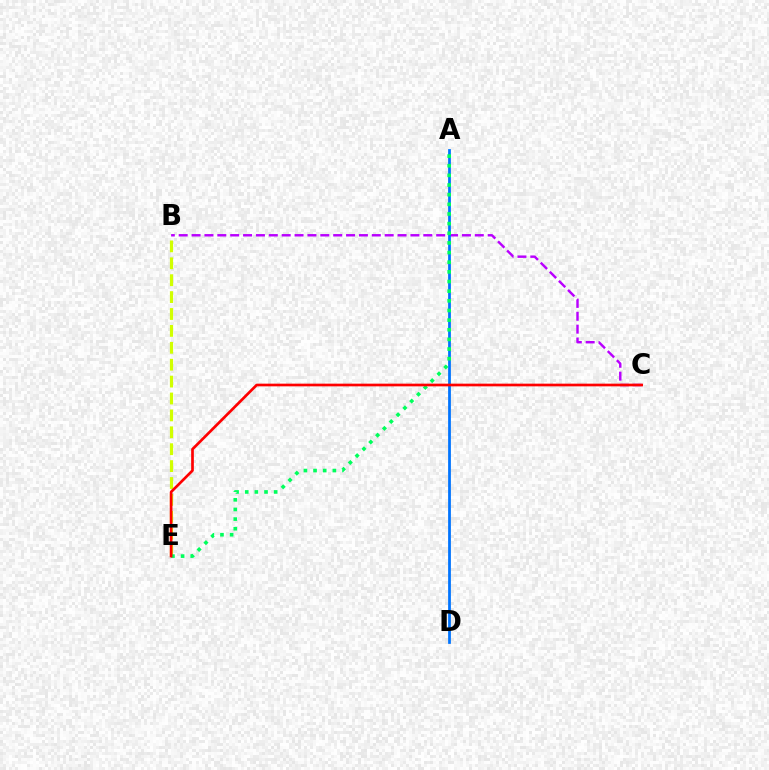{('B', 'C'): [{'color': '#b900ff', 'line_style': 'dashed', 'thickness': 1.75}], ('A', 'D'): [{'color': '#0074ff', 'line_style': 'solid', 'thickness': 1.99}], ('B', 'E'): [{'color': '#d1ff00', 'line_style': 'dashed', 'thickness': 2.3}], ('A', 'E'): [{'color': '#00ff5c', 'line_style': 'dotted', 'thickness': 2.62}], ('C', 'E'): [{'color': '#ff0000', 'line_style': 'solid', 'thickness': 1.94}]}